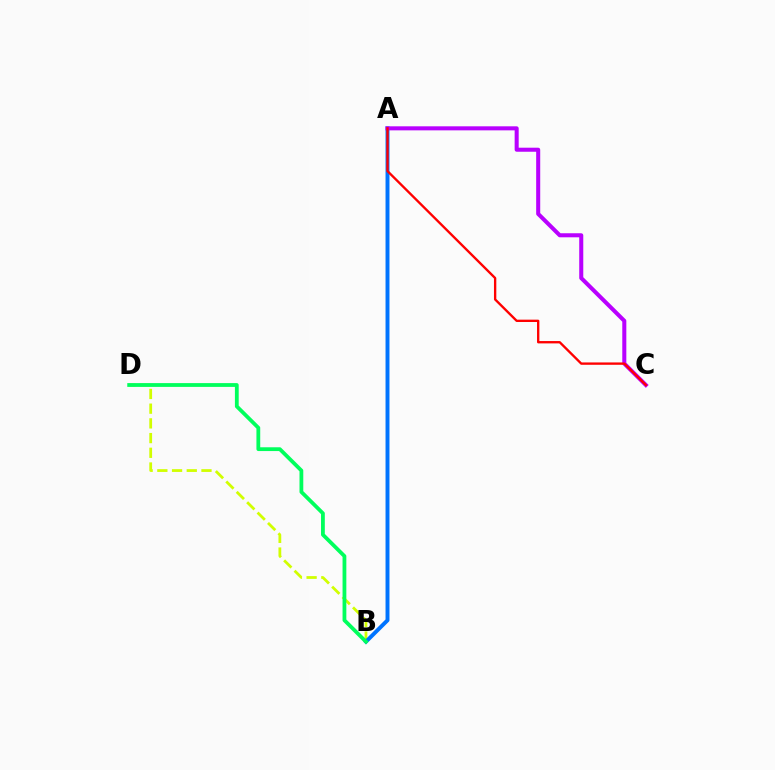{('B', 'D'): [{'color': '#d1ff00', 'line_style': 'dashed', 'thickness': 2.0}, {'color': '#00ff5c', 'line_style': 'solid', 'thickness': 2.73}], ('A', 'B'): [{'color': '#0074ff', 'line_style': 'solid', 'thickness': 2.83}], ('A', 'C'): [{'color': '#b900ff', 'line_style': 'solid', 'thickness': 2.91}, {'color': '#ff0000', 'line_style': 'solid', 'thickness': 1.69}]}